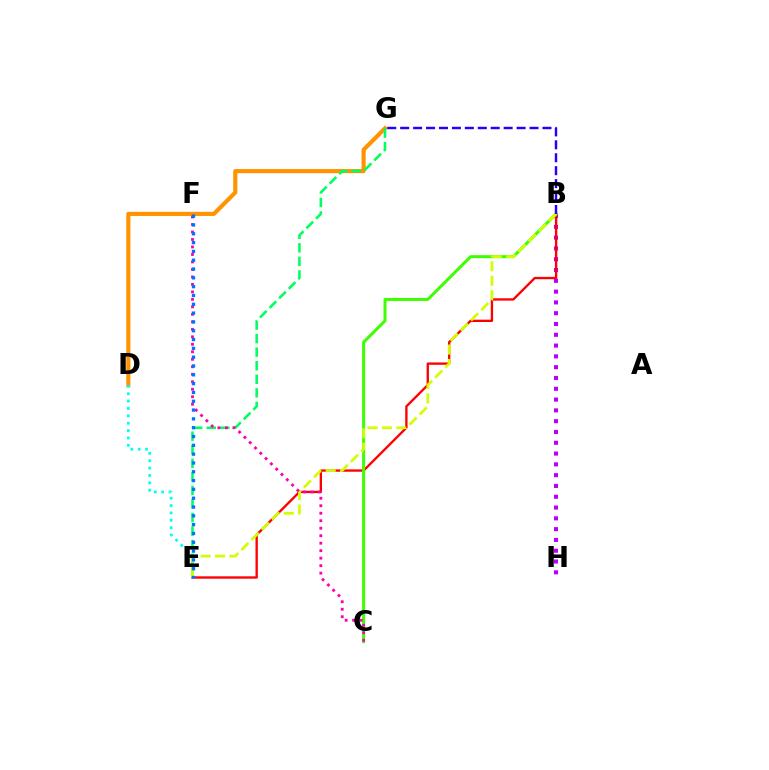{('B', 'H'): [{'color': '#b900ff', 'line_style': 'dotted', 'thickness': 2.93}], ('B', 'E'): [{'color': '#ff0000', 'line_style': 'solid', 'thickness': 1.69}, {'color': '#d1ff00', 'line_style': 'dashed', 'thickness': 1.96}], ('B', 'C'): [{'color': '#3dff00', 'line_style': 'solid', 'thickness': 2.17}], ('D', 'G'): [{'color': '#ff9400', 'line_style': 'solid', 'thickness': 2.98}], ('E', 'G'): [{'color': '#00ff5c', 'line_style': 'dashed', 'thickness': 1.84}], ('D', 'E'): [{'color': '#00fff6', 'line_style': 'dotted', 'thickness': 2.0}], ('B', 'G'): [{'color': '#2500ff', 'line_style': 'dashed', 'thickness': 1.76}], ('C', 'F'): [{'color': '#ff00ac', 'line_style': 'dotted', 'thickness': 2.03}], ('E', 'F'): [{'color': '#0074ff', 'line_style': 'dotted', 'thickness': 2.39}]}